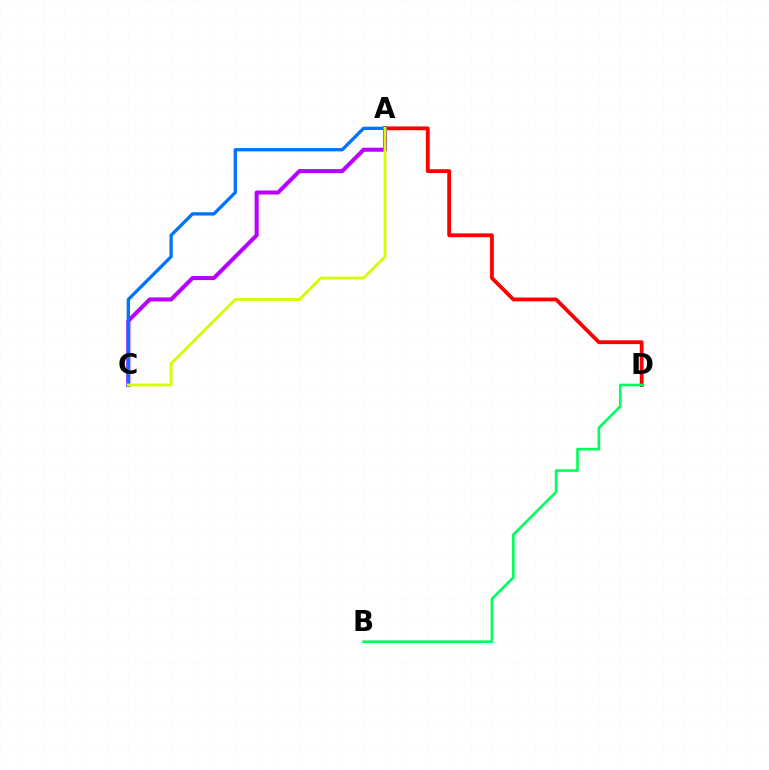{('A', 'C'): [{'color': '#b900ff', 'line_style': 'solid', 'thickness': 2.91}, {'color': '#0074ff', 'line_style': 'solid', 'thickness': 2.38}, {'color': '#d1ff00', 'line_style': 'solid', 'thickness': 2.03}], ('A', 'D'): [{'color': '#ff0000', 'line_style': 'solid', 'thickness': 2.74}], ('B', 'D'): [{'color': '#00ff5c', 'line_style': 'solid', 'thickness': 1.9}]}